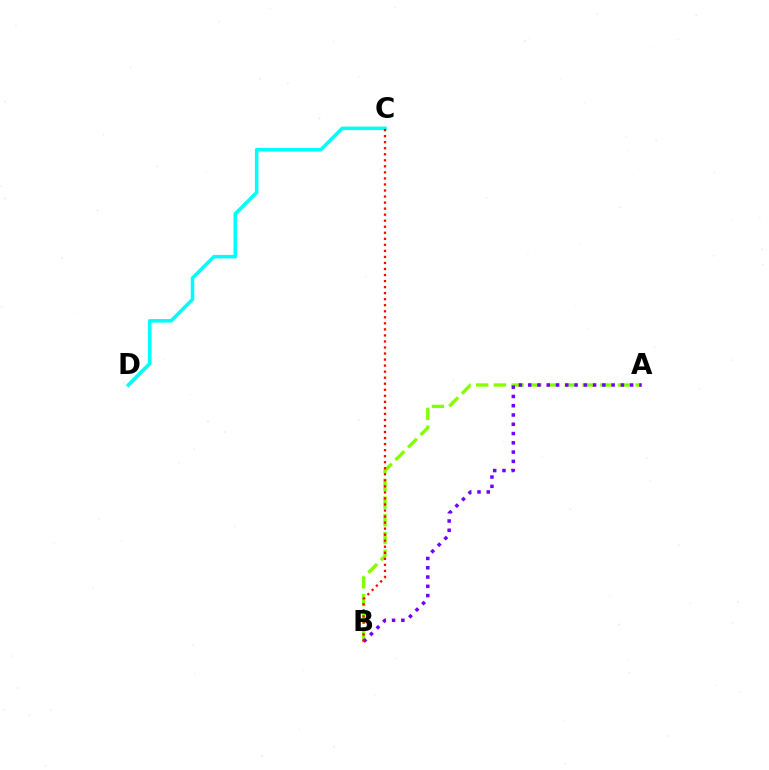{('C', 'D'): [{'color': '#00fff6', 'line_style': 'solid', 'thickness': 2.57}], ('A', 'B'): [{'color': '#84ff00', 'line_style': 'dashed', 'thickness': 2.41}, {'color': '#7200ff', 'line_style': 'dotted', 'thickness': 2.52}], ('B', 'C'): [{'color': '#ff0000', 'line_style': 'dotted', 'thickness': 1.64}]}